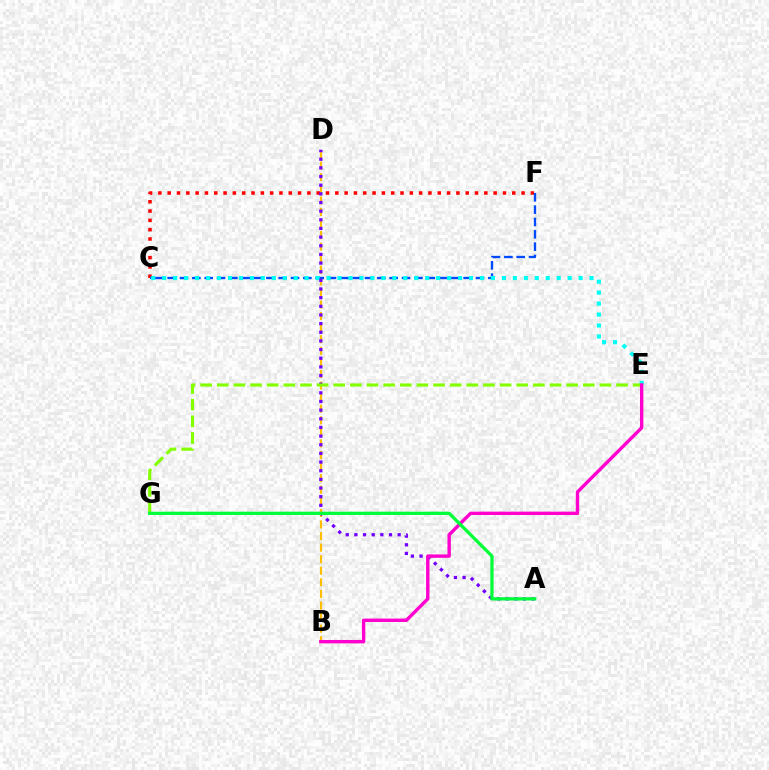{('B', 'D'): [{'color': '#ffbd00', 'line_style': 'dashed', 'thickness': 1.57}], ('C', 'F'): [{'color': '#ff0000', 'line_style': 'dotted', 'thickness': 2.53}, {'color': '#004bff', 'line_style': 'dashed', 'thickness': 1.68}], ('C', 'E'): [{'color': '#00fff6', 'line_style': 'dotted', 'thickness': 2.98}], ('A', 'D'): [{'color': '#7200ff', 'line_style': 'dotted', 'thickness': 2.35}], ('E', 'G'): [{'color': '#84ff00', 'line_style': 'dashed', 'thickness': 2.26}], ('B', 'E'): [{'color': '#ff00cf', 'line_style': 'solid', 'thickness': 2.44}], ('A', 'G'): [{'color': '#00ff39', 'line_style': 'solid', 'thickness': 2.36}]}